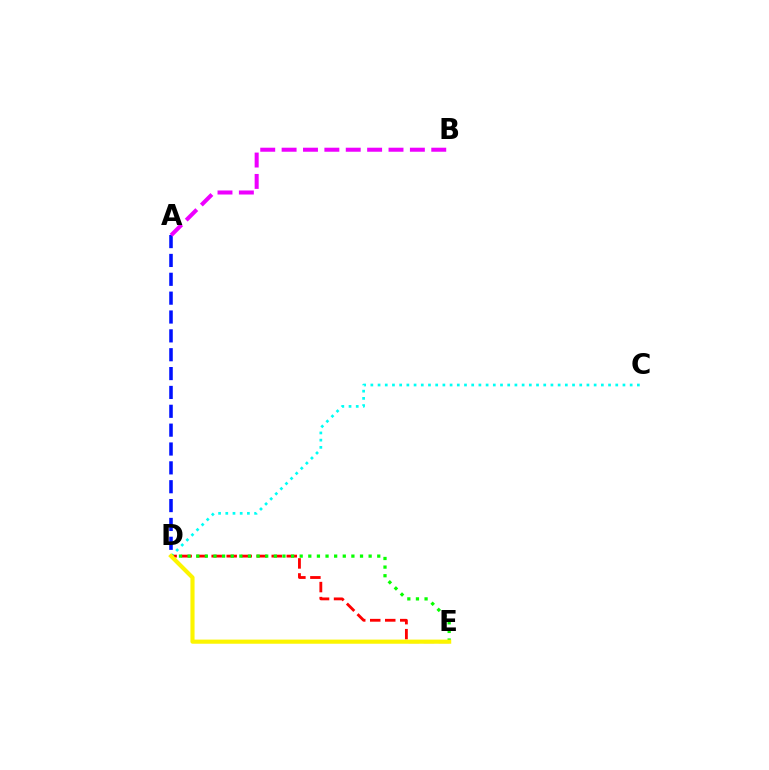{('A', 'D'): [{'color': '#0010ff', 'line_style': 'dashed', 'thickness': 2.56}], ('D', 'E'): [{'color': '#ff0000', 'line_style': 'dashed', 'thickness': 2.04}, {'color': '#08ff00', 'line_style': 'dotted', 'thickness': 2.34}, {'color': '#fcf500', 'line_style': 'solid', 'thickness': 2.97}], ('C', 'D'): [{'color': '#00fff6', 'line_style': 'dotted', 'thickness': 1.96}], ('A', 'B'): [{'color': '#ee00ff', 'line_style': 'dashed', 'thickness': 2.9}]}